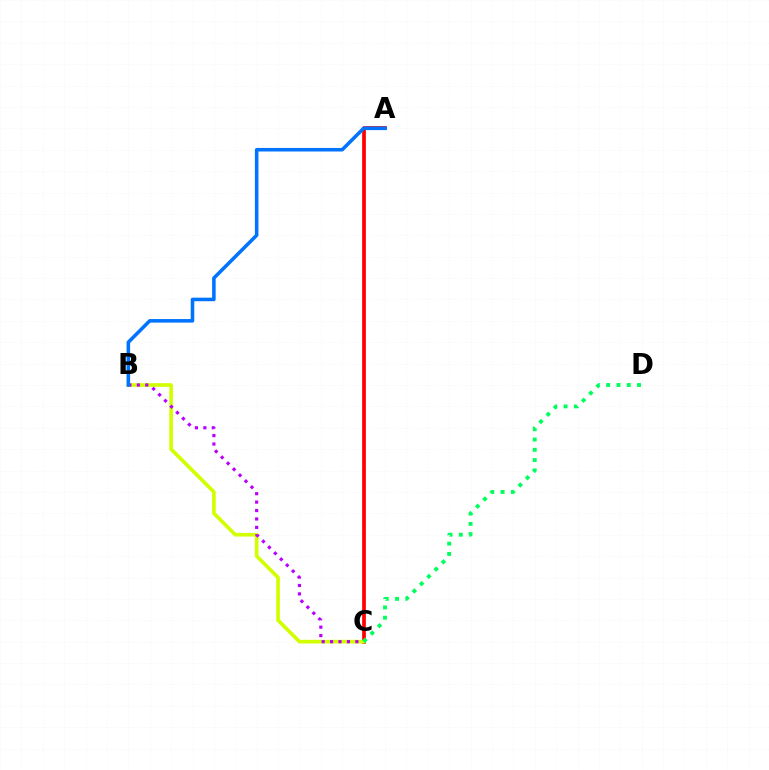{('A', 'C'): [{'color': '#ff0000', 'line_style': 'solid', 'thickness': 2.67}], ('B', 'C'): [{'color': '#d1ff00', 'line_style': 'solid', 'thickness': 2.63}, {'color': '#b900ff', 'line_style': 'dotted', 'thickness': 2.29}], ('C', 'D'): [{'color': '#00ff5c', 'line_style': 'dotted', 'thickness': 2.8}], ('A', 'B'): [{'color': '#0074ff', 'line_style': 'solid', 'thickness': 2.56}]}